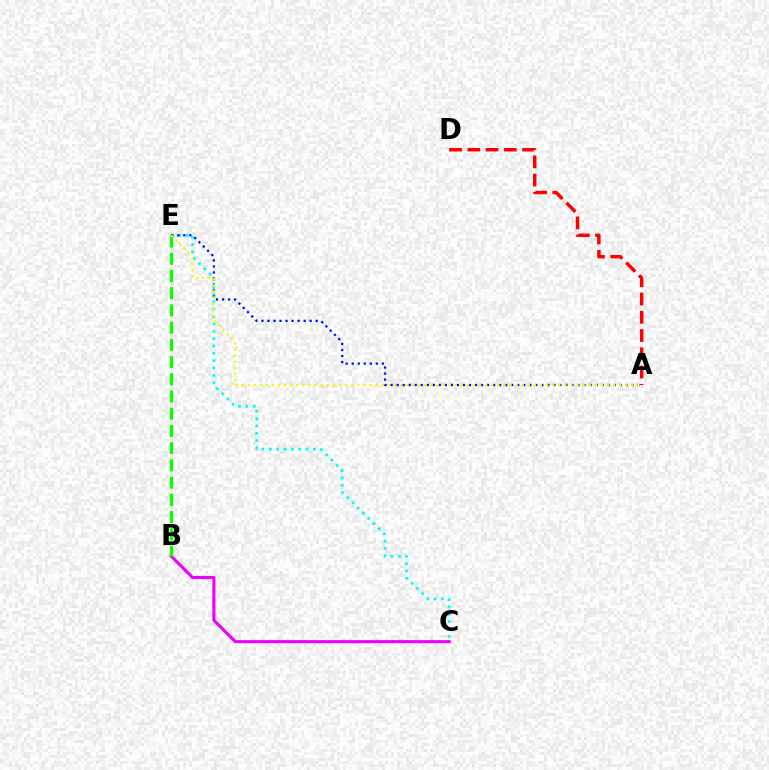{('C', 'E'): [{'color': '#00fff6', 'line_style': 'dotted', 'thickness': 2.0}], ('A', 'E'): [{'color': '#0010ff', 'line_style': 'dotted', 'thickness': 1.64}, {'color': '#fcf500', 'line_style': 'dotted', 'thickness': 1.66}], ('B', 'C'): [{'color': '#ee00ff', 'line_style': 'solid', 'thickness': 2.24}], ('B', 'E'): [{'color': '#08ff00', 'line_style': 'dashed', 'thickness': 2.34}], ('A', 'D'): [{'color': '#ff0000', 'line_style': 'dashed', 'thickness': 2.48}]}